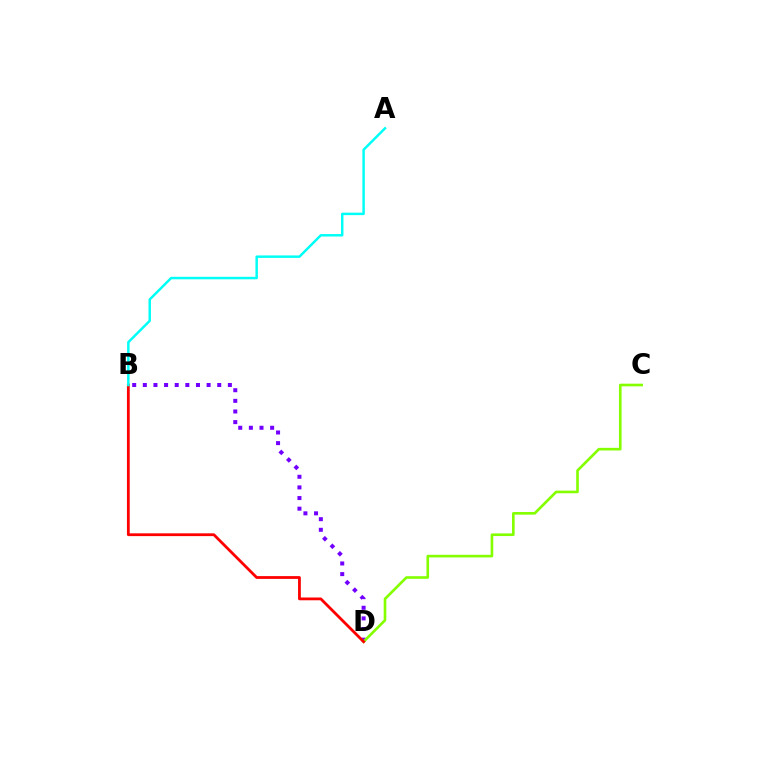{('B', 'D'): [{'color': '#7200ff', 'line_style': 'dotted', 'thickness': 2.89}, {'color': '#ff0000', 'line_style': 'solid', 'thickness': 2.01}], ('C', 'D'): [{'color': '#84ff00', 'line_style': 'solid', 'thickness': 1.9}], ('A', 'B'): [{'color': '#00fff6', 'line_style': 'solid', 'thickness': 1.77}]}